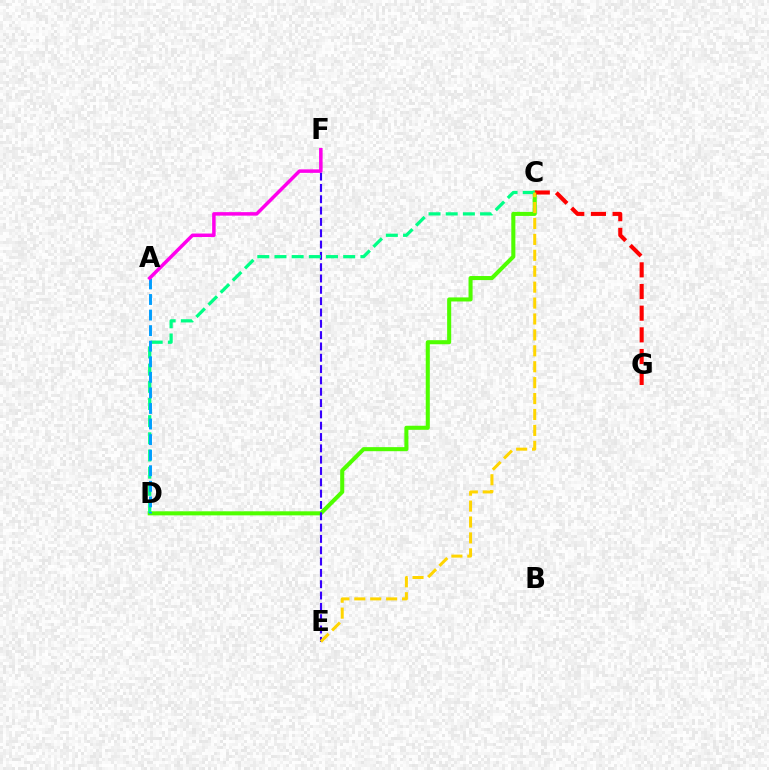{('C', 'D'): [{'color': '#4fff00', 'line_style': 'solid', 'thickness': 2.92}, {'color': '#00ff86', 'line_style': 'dashed', 'thickness': 2.33}], ('C', 'G'): [{'color': '#ff0000', 'line_style': 'dashed', 'thickness': 2.94}], ('E', 'F'): [{'color': '#3700ff', 'line_style': 'dashed', 'thickness': 1.54}], ('A', 'D'): [{'color': '#009eff', 'line_style': 'dashed', 'thickness': 2.11}], ('A', 'F'): [{'color': '#ff00ed', 'line_style': 'solid', 'thickness': 2.52}], ('C', 'E'): [{'color': '#ffd500', 'line_style': 'dashed', 'thickness': 2.16}]}